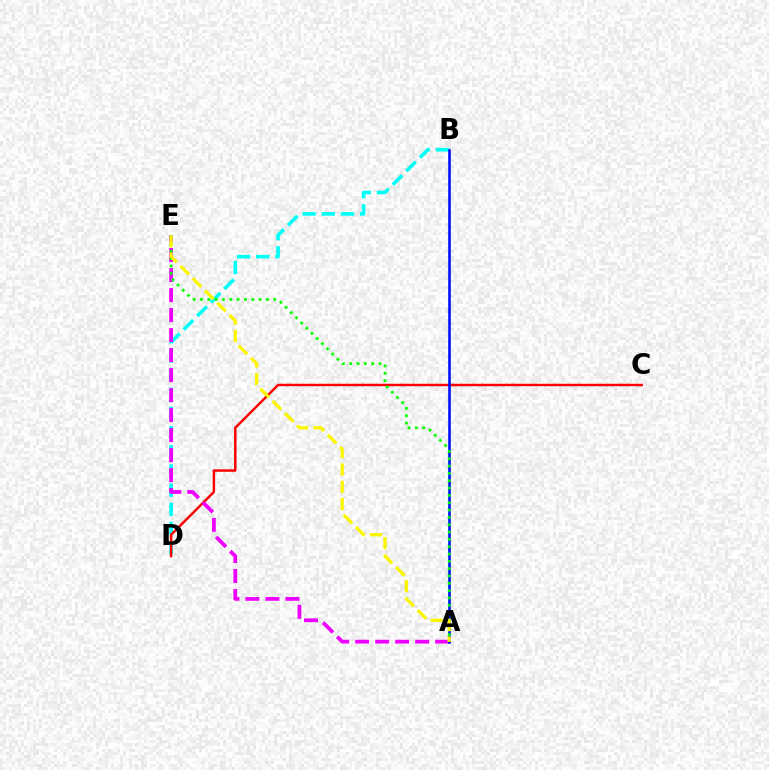{('B', 'D'): [{'color': '#00fff6', 'line_style': 'dashed', 'thickness': 2.6}], ('C', 'D'): [{'color': '#ff0000', 'line_style': 'solid', 'thickness': 1.77}], ('A', 'E'): [{'color': '#ee00ff', 'line_style': 'dashed', 'thickness': 2.72}, {'color': '#08ff00', 'line_style': 'dotted', 'thickness': 1.99}, {'color': '#fcf500', 'line_style': 'dashed', 'thickness': 2.35}], ('A', 'B'): [{'color': '#0010ff', 'line_style': 'solid', 'thickness': 1.89}]}